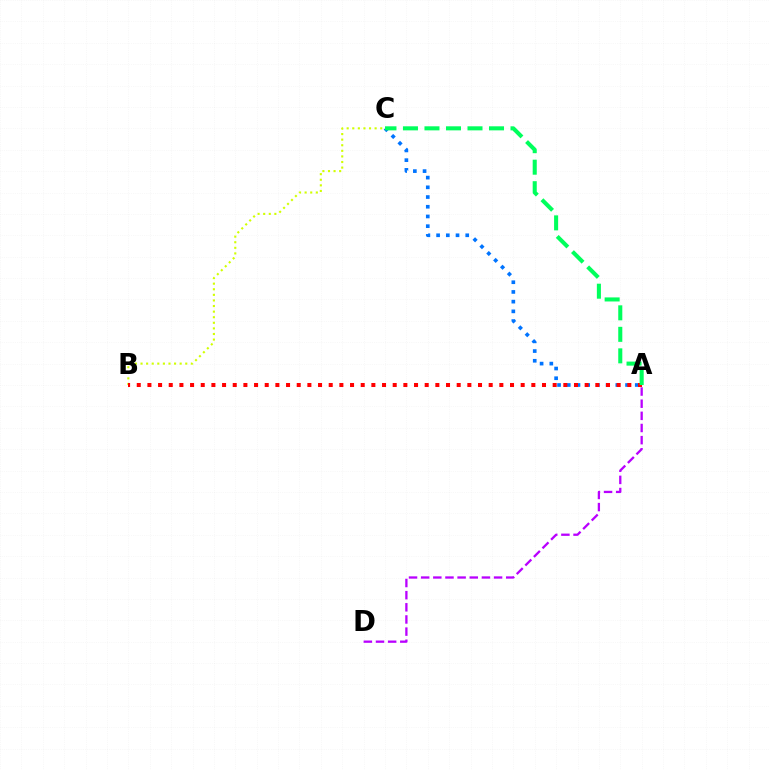{('A', 'D'): [{'color': '#b900ff', 'line_style': 'dashed', 'thickness': 1.65}], ('B', 'C'): [{'color': '#d1ff00', 'line_style': 'dotted', 'thickness': 1.52}], ('A', 'C'): [{'color': '#0074ff', 'line_style': 'dotted', 'thickness': 2.64}, {'color': '#00ff5c', 'line_style': 'dashed', 'thickness': 2.92}], ('A', 'B'): [{'color': '#ff0000', 'line_style': 'dotted', 'thickness': 2.9}]}